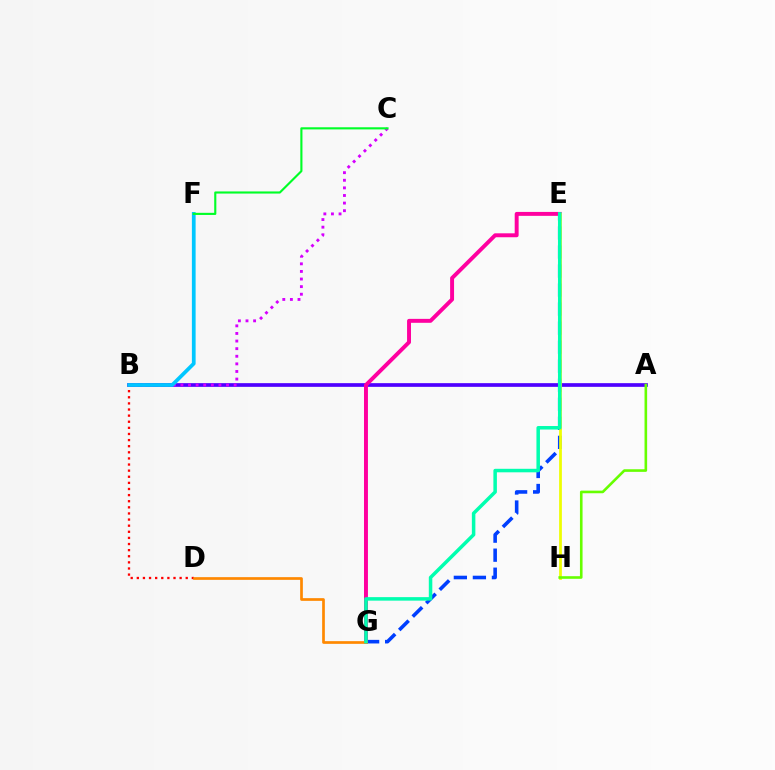{('E', 'G'): [{'color': '#003fff', 'line_style': 'dashed', 'thickness': 2.59}, {'color': '#ff00a0', 'line_style': 'solid', 'thickness': 2.83}, {'color': '#00ffaf', 'line_style': 'solid', 'thickness': 2.53}], ('A', 'B'): [{'color': '#4f00ff', 'line_style': 'solid', 'thickness': 2.65}], ('B', 'C'): [{'color': '#d600ff', 'line_style': 'dotted', 'thickness': 2.07}], ('B', 'D'): [{'color': '#ff0000', 'line_style': 'dotted', 'thickness': 1.66}], ('E', 'H'): [{'color': '#eeff00', 'line_style': 'solid', 'thickness': 1.98}], ('B', 'F'): [{'color': '#00c7ff', 'line_style': 'solid', 'thickness': 2.69}], ('A', 'H'): [{'color': '#66ff00', 'line_style': 'solid', 'thickness': 1.88}], ('D', 'G'): [{'color': '#ff8800', 'line_style': 'solid', 'thickness': 1.94}], ('C', 'F'): [{'color': '#00ff27', 'line_style': 'solid', 'thickness': 1.53}]}